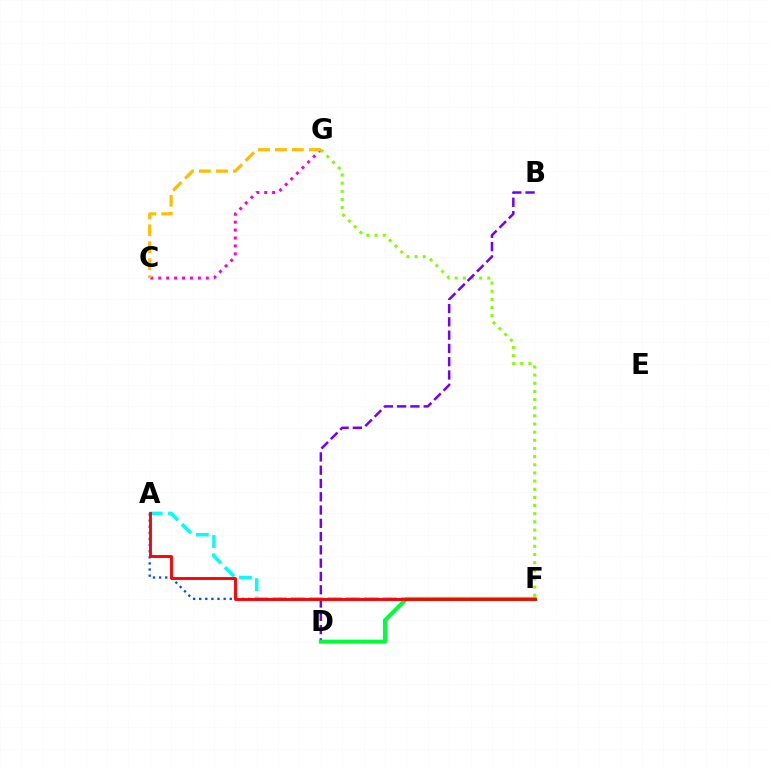{('C', 'G'): [{'color': '#ff00cf', 'line_style': 'dotted', 'thickness': 2.15}, {'color': '#ffbd00', 'line_style': 'dashed', 'thickness': 2.31}], ('A', 'F'): [{'color': '#004bff', 'line_style': 'dotted', 'thickness': 1.66}, {'color': '#00fff6', 'line_style': 'dashed', 'thickness': 2.49}, {'color': '#ff0000', 'line_style': 'solid', 'thickness': 2.07}], ('F', 'G'): [{'color': '#84ff00', 'line_style': 'dotted', 'thickness': 2.22}], ('B', 'D'): [{'color': '#7200ff', 'line_style': 'dashed', 'thickness': 1.8}], ('D', 'F'): [{'color': '#00ff39', 'line_style': 'solid', 'thickness': 2.92}]}